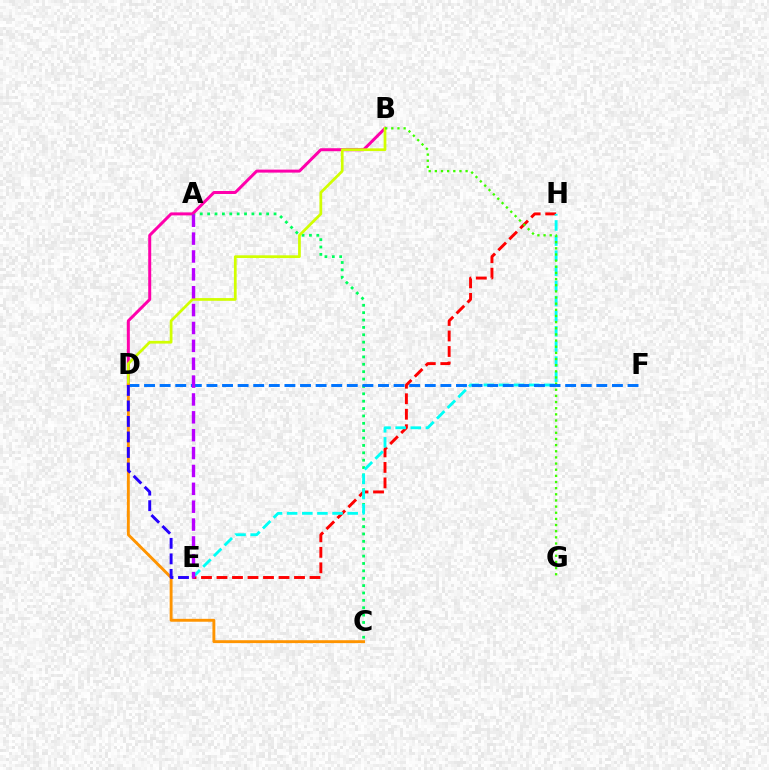{('E', 'H'): [{'color': '#ff0000', 'line_style': 'dashed', 'thickness': 2.11}, {'color': '#00fff6', 'line_style': 'dashed', 'thickness': 2.05}], ('A', 'C'): [{'color': '#00ff5c', 'line_style': 'dotted', 'thickness': 2.0}], ('B', 'D'): [{'color': '#ff00ac', 'line_style': 'solid', 'thickness': 2.15}, {'color': '#d1ff00', 'line_style': 'solid', 'thickness': 1.97}], ('B', 'G'): [{'color': '#3dff00', 'line_style': 'dotted', 'thickness': 1.67}], ('D', 'F'): [{'color': '#0074ff', 'line_style': 'dashed', 'thickness': 2.12}], ('C', 'D'): [{'color': '#ff9400', 'line_style': 'solid', 'thickness': 2.08}], ('D', 'E'): [{'color': '#2500ff', 'line_style': 'dashed', 'thickness': 2.11}], ('A', 'E'): [{'color': '#b900ff', 'line_style': 'dashed', 'thickness': 2.43}]}